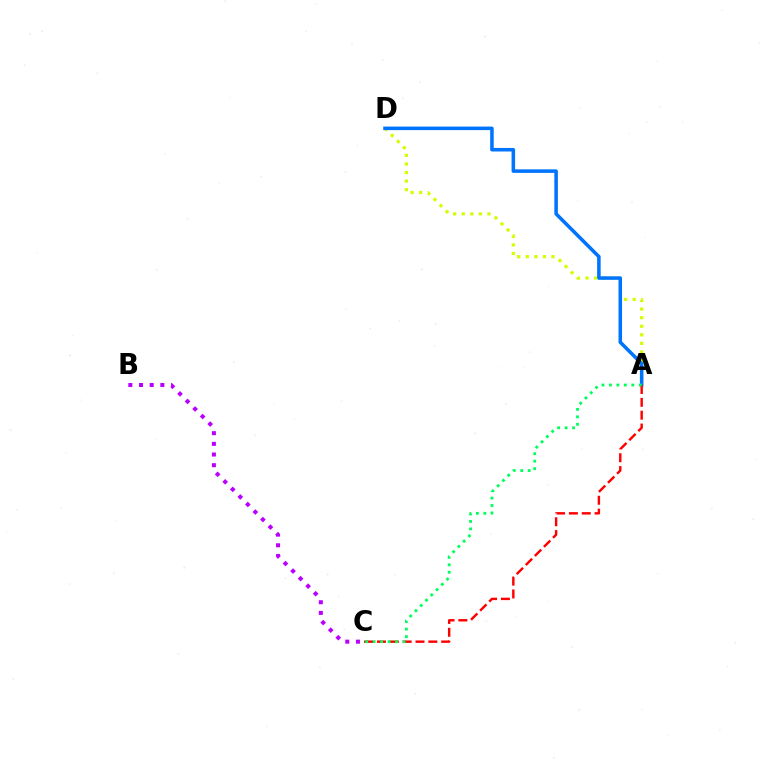{('A', 'D'): [{'color': '#d1ff00', 'line_style': 'dotted', 'thickness': 2.33}, {'color': '#0074ff', 'line_style': 'solid', 'thickness': 2.55}], ('A', 'C'): [{'color': '#ff0000', 'line_style': 'dashed', 'thickness': 1.75}, {'color': '#00ff5c', 'line_style': 'dotted', 'thickness': 2.03}], ('B', 'C'): [{'color': '#b900ff', 'line_style': 'dotted', 'thickness': 2.9}]}